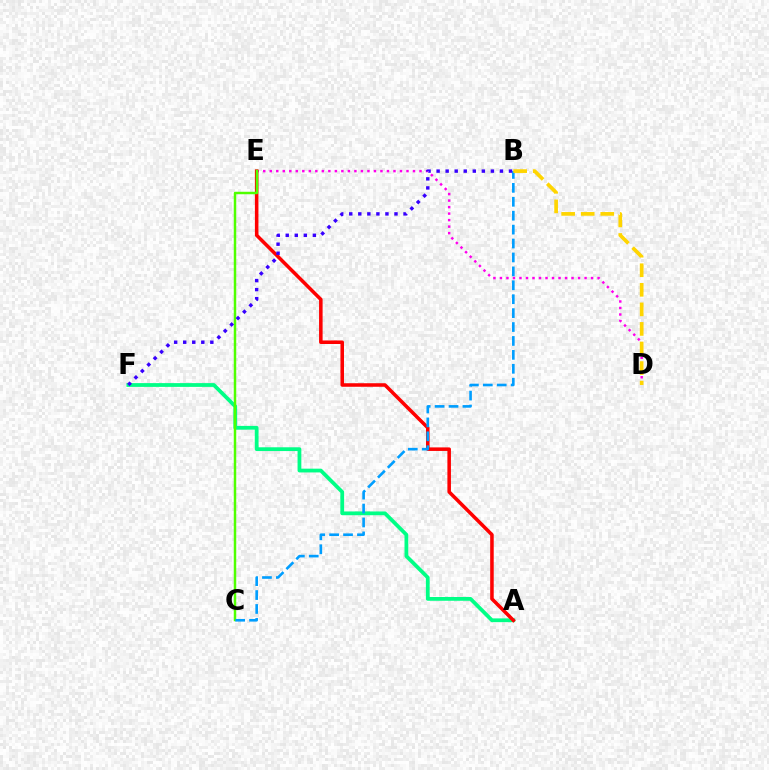{('D', 'E'): [{'color': '#ff00ed', 'line_style': 'dotted', 'thickness': 1.77}], ('A', 'F'): [{'color': '#00ff86', 'line_style': 'solid', 'thickness': 2.72}], ('A', 'E'): [{'color': '#ff0000', 'line_style': 'solid', 'thickness': 2.55}], ('C', 'E'): [{'color': '#4fff00', 'line_style': 'solid', 'thickness': 1.78}], ('B', 'C'): [{'color': '#009eff', 'line_style': 'dashed', 'thickness': 1.89}], ('B', 'D'): [{'color': '#ffd500', 'line_style': 'dashed', 'thickness': 2.66}], ('B', 'F'): [{'color': '#3700ff', 'line_style': 'dotted', 'thickness': 2.46}]}